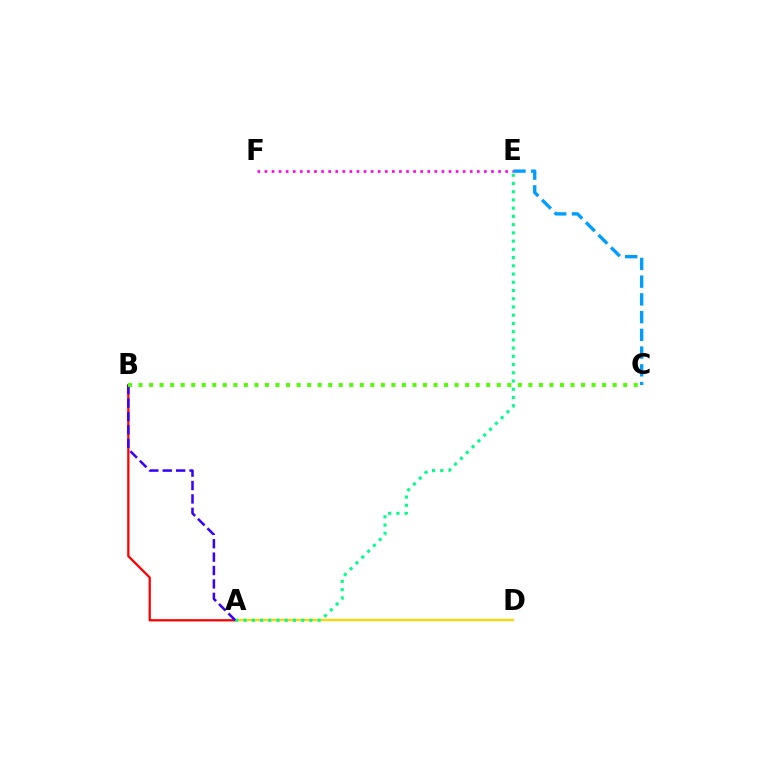{('A', 'D'): [{'color': '#ffd500', 'line_style': 'solid', 'thickness': 1.64}], ('E', 'F'): [{'color': '#ff00ed', 'line_style': 'dotted', 'thickness': 1.92}], ('C', 'E'): [{'color': '#009eff', 'line_style': 'dashed', 'thickness': 2.41}], ('A', 'B'): [{'color': '#ff0000', 'line_style': 'solid', 'thickness': 1.64}, {'color': '#3700ff', 'line_style': 'dashed', 'thickness': 1.82}], ('A', 'E'): [{'color': '#00ff86', 'line_style': 'dotted', 'thickness': 2.24}], ('B', 'C'): [{'color': '#4fff00', 'line_style': 'dotted', 'thickness': 2.86}]}